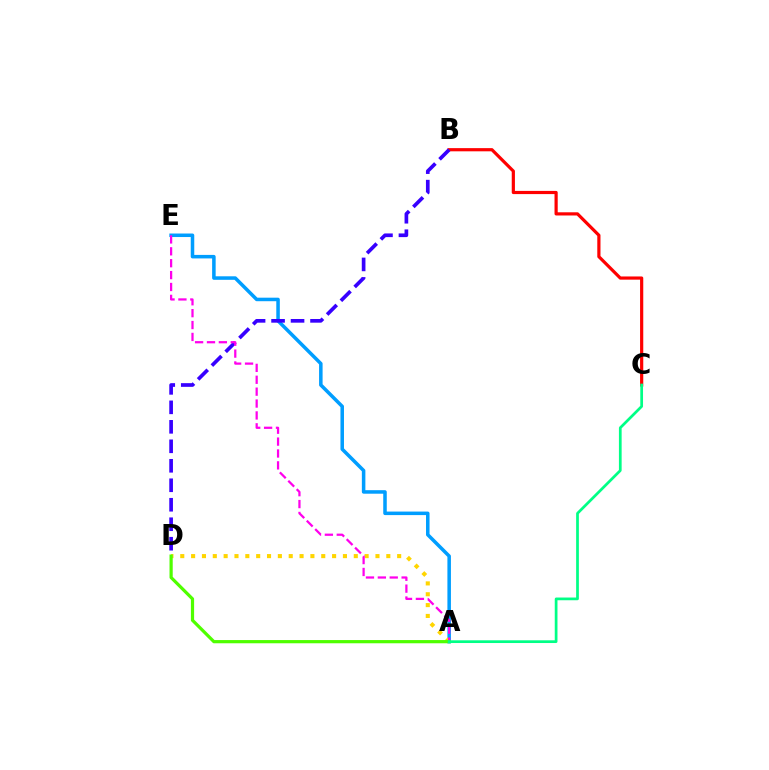{('B', 'C'): [{'color': '#ff0000', 'line_style': 'solid', 'thickness': 2.3}], ('A', 'E'): [{'color': '#009eff', 'line_style': 'solid', 'thickness': 2.54}, {'color': '#ff00ed', 'line_style': 'dashed', 'thickness': 1.62}], ('B', 'D'): [{'color': '#3700ff', 'line_style': 'dashed', 'thickness': 2.65}], ('A', 'D'): [{'color': '#ffd500', 'line_style': 'dotted', 'thickness': 2.95}, {'color': '#4fff00', 'line_style': 'solid', 'thickness': 2.31}], ('A', 'C'): [{'color': '#00ff86', 'line_style': 'solid', 'thickness': 1.96}]}